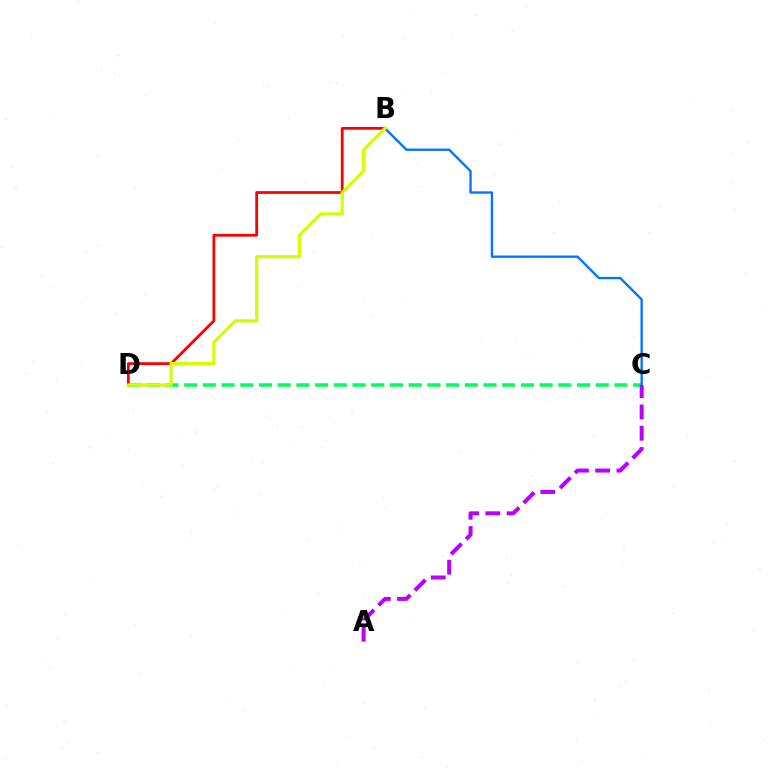{('C', 'D'): [{'color': '#00ff5c', 'line_style': 'dashed', 'thickness': 2.54}], ('B', 'C'): [{'color': '#0074ff', 'line_style': 'solid', 'thickness': 1.68}], ('B', 'D'): [{'color': '#ff0000', 'line_style': 'solid', 'thickness': 2.01}, {'color': '#d1ff00', 'line_style': 'solid', 'thickness': 2.29}], ('A', 'C'): [{'color': '#b900ff', 'line_style': 'dashed', 'thickness': 2.89}]}